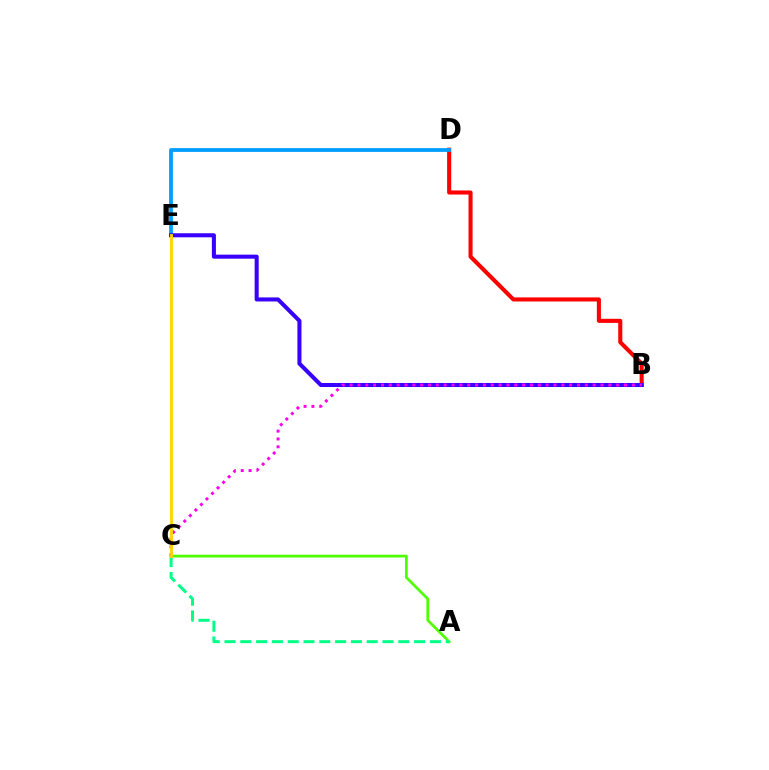{('B', 'D'): [{'color': '#ff0000', 'line_style': 'solid', 'thickness': 2.94}], ('D', 'E'): [{'color': '#009eff', 'line_style': 'solid', 'thickness': 2.72}], ('A', 'C'): [{'color': '#4fff00', 'line_style': 'solid', 'thickness': 1.98}, {'color': '#00ff86', 'line_style': 'dashed', 'thickness': 2.15}], ('B', 'E'): [{'color': '#3700ff', 'line_style': 'solid', 'thickness': 2.91}], ('B', 'C'): [{'color': '#ff00ed', 'line_style': 'dotted', 'thickness': 2.13}], ('C', 'E'): [{'color': '#ffd500', 'line_style': 'solid', 'thickness': 2.05}]}